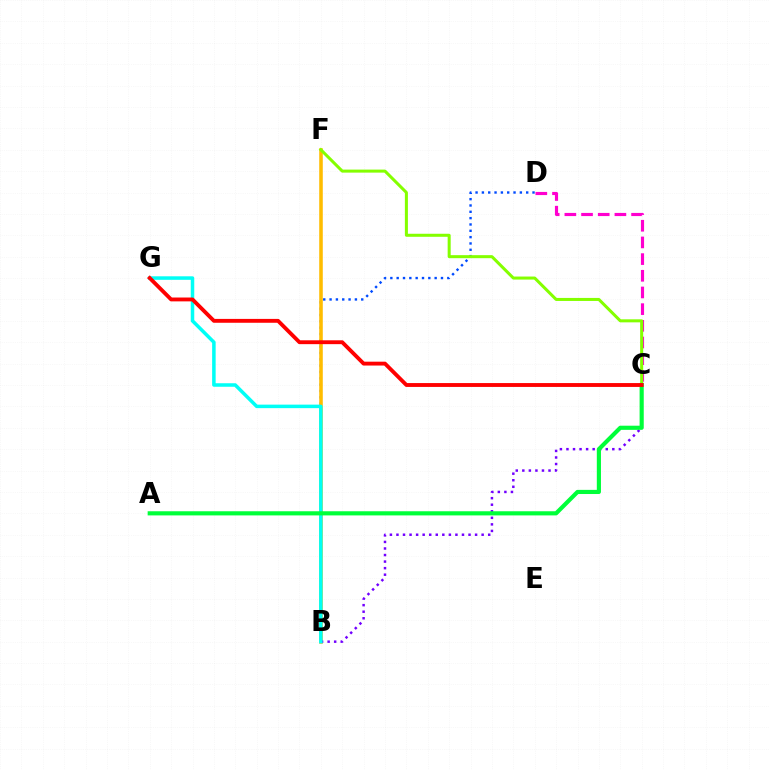{('C', 'D'): [{'color': '#ff00cf', 'line_style': 'dashed', 'thickness': 2.27}], ('B', 'D'): [{'color': '#004bff', 'line_style': 'dotted', 'thickness': 1.72}], ('B', 'F'): [{'color': '#ffbd00', 'line_style': 'solid', 'thickness': 2.56}], ('B', 'C'): [{'color': '#7200ff', 'line_style': 'dotted', 'thickness': 1.78}], ('C', 'F'): [{'color': '#84ff00', 'line_style': 'solid', 'thickness': 2.18}], ('B', 'G'): [{'color': '#00fff6', 'line_style': 'solid', 'thickness': 2.53}], ('A', 'C'): [{'color': '#00ff39', 'line_style': 'solid', 'thickness': 2.99}], ('C', 'G'): [{'color': '#ff0000', 'line_style': 'solid', 'thickness': 2.78}]}